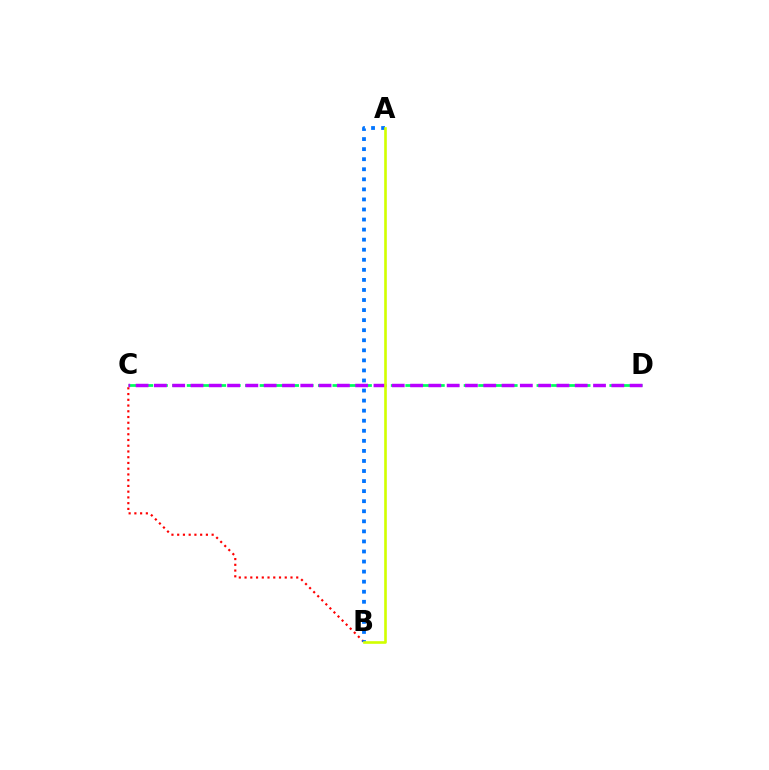{('C', 'D'): [{'color': '#00ff5c', 'line_style': 'dashed', 'thickness': 1.98}, {'color': '#b900ff', 'line_style': 'dashed', 'thickness': 2.49}], ('B', 'C'): [{'color': '#ff0000', 'line_style': 'dotted', 'thickness': 1.56}], ('A', 'B'): [{'color': '#0074ff', 'line_style': 'dotted', 'thickness': 2.73}, {'color': '#d1ff00', 'line_style': 'solid', 'thickness': 1.89}]}